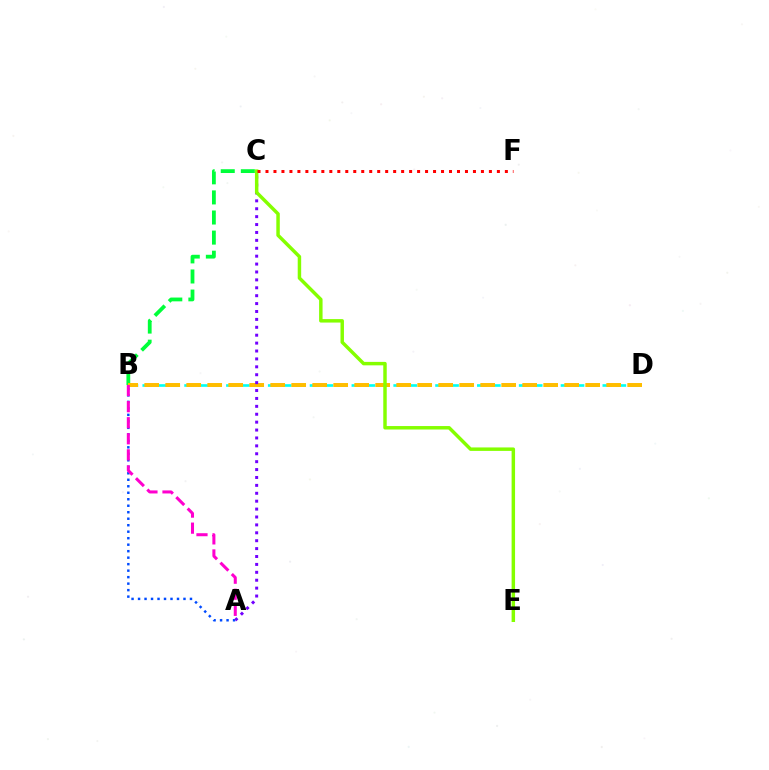{('B', 'D'): [{'color': '#00fff6', 'line_style': 'dashed', 'thickness': 1.89}, {'color': '#ffbd00', 'line_style': 'dashed', 'thickness': 2.85}], ('A', 'B'): [{'color': '#004bff', 'line_style': 'dotted', 'thickness': 1.76}, {'color': '#ff00cf', 'line_style': 'dashed', 'thickness': 2.18}], ('B', 'C'): [{'color': '#00ff39', 'line_style': 'dashed', 'thickness': 2.73}], ('A', 'C'): [{'color': '#7200ff', 'line_style': 'dotted', 'thickness': 2.15}], ('C', 'E'): [{'color': '#84ff00', 'line_style': 'solid', 'thickness': 2.49}], ('C', 'F'): [{'color': '#ff0000', 'line_style': 'dotted', 'thickness': 2.17}]}